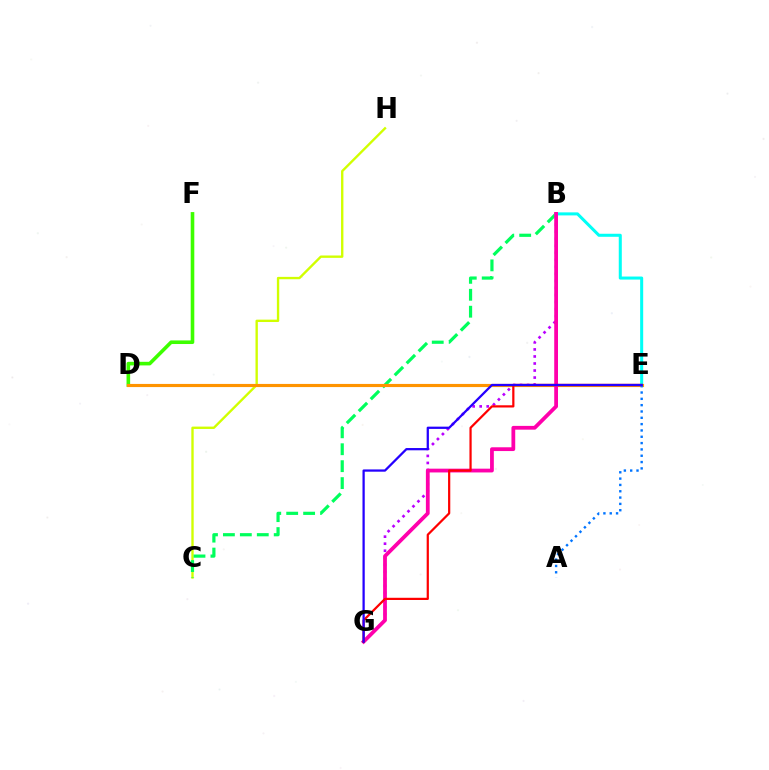{('C', 'H'): [{'color': '#d1ff00', 'line_style': 'solid', 'thickness': 1.7}], ('D', 'F'): [{'color': '#3dff00', 'line_style': 'solid', 'thickness': 2.59}], ('B', 'C'): [{'color': '#00ff5c', 'line_style': 'dashed', 'thickness': 2.3}], ('B', 'E'): [{'color': '#00fff6', 'line_style': 'solid', 'thickness': 2.19}], ('B', 'G'): [{'color': '#b900ff', 'line_style': 'dotted', 'thickness': 1.91}, {'color': '#ff00ac', 'line_style': 'solid', 'thickness': 2.72}], ('D', 'E'): [{'color': '#ff9400', 'line_style': 'solid', 'thickness': 2.26}], ('E', 'G'): [{'color': '#ff0000', 'line_style': 'solid', 'thickness': 1.6}, {'color': '#2500ff', 'line_style': 'solid', 'thickness': 1.63}], ('A', 'E'): [{'color': '#0074ff', 'line_style': 'dotted', 'thickness': 1.72}]}